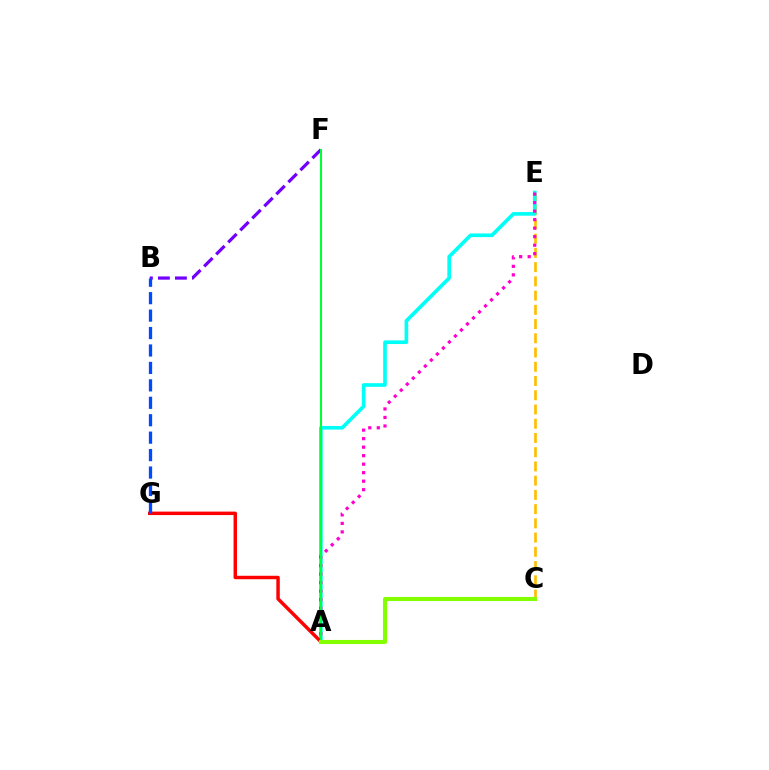{('C', 'E'): [{'color': '#ffbd00', 'line_style': 'dashed', 'thickness': 1.93}], ('A', 'E'): [{'color': '#00fff6', 'line_style': 'solid', 'thickness': 2.62}, {'color': '#ff00cf', 'line_style': 'dotted', 'thickness': 2.31}], ('B', 'F'): [{'color': '#7200ff', 'line_style': 'dashed', 'thickness': 2.31}], ('A', 'G'): [{'color': '#ff0000', 'line_style': 'solid', 'thickness': 2.49}], ('B', 'G'): [{'color': '#004bff', 'line_style': 'dashed', 'thickness': 2.37}], ('A', 'F'): [{'color': '#00ff39', 'line_style': 'solid', 'thickness': 1.51}], ('A', 'C'): [{'color': '#84ff00', 'line_style': 'solid', 'thickness': 2.94}]}